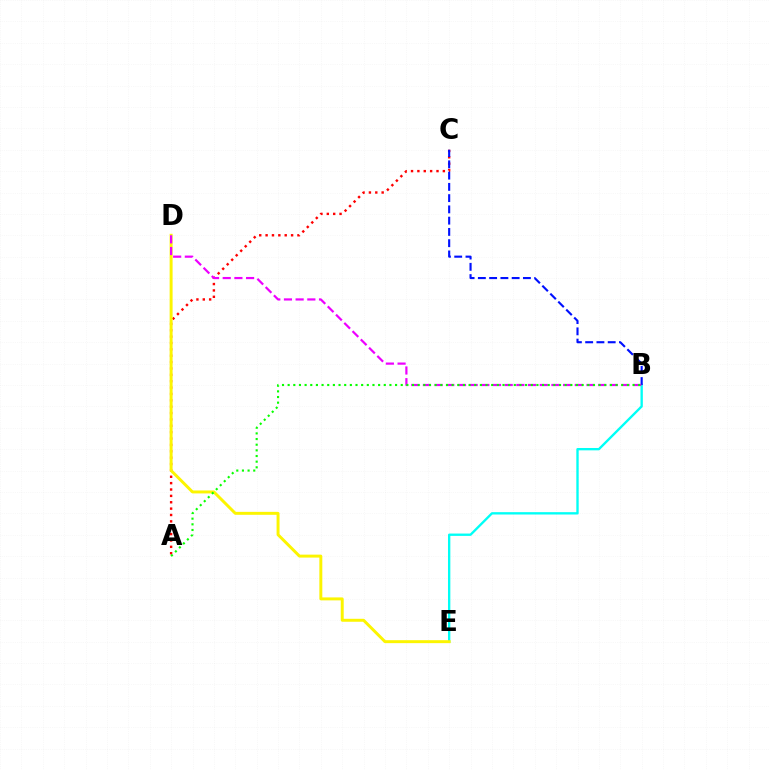{('A', 'C'): [{'color': '#ff0000', 'line_style': 'dotted', 'thickness': 1.73}], ('B', 'E'): [{'color': '#00fff6', 'line_style': 'solid', 'thickness': 1.69}], ('D', 'E'): [{'color': '#fcf500', 'line_style': 'solid', 'thickness': 2.13}], ('B', 'C'): [{'color': '#0010ff', 'line_style': 'dashed', 'thickness': 1.53}], ('B', 'D'): [{'color': '#ee00ff', 'line_style': 'dashed', 'thickness': 1.59}], ('A', 'B'): [{'color': '#08ff00', 'line_style': 'dotted', 'thickness': 1.54}]}